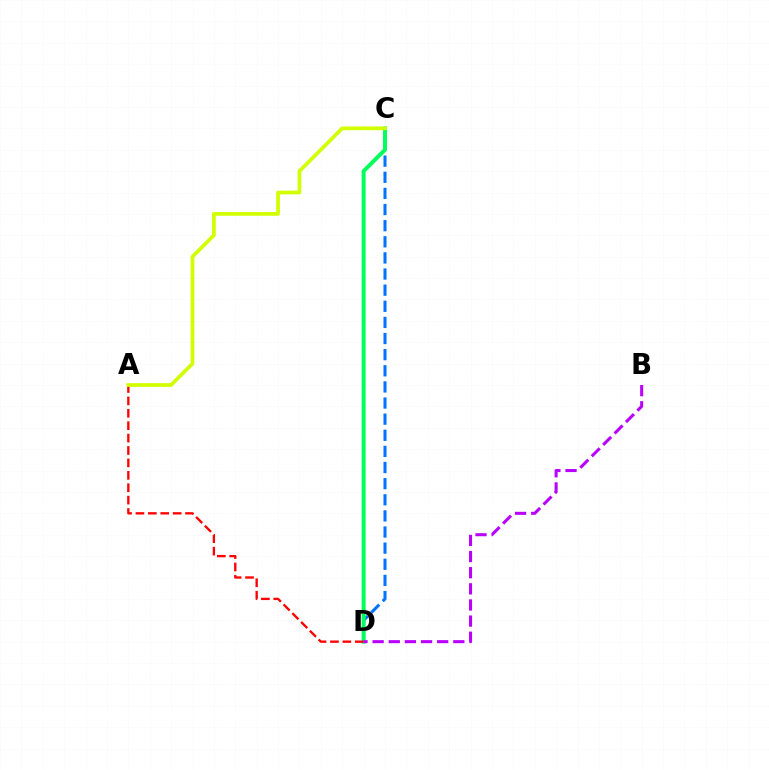{('C', 'D'): [{'color': '#0074ff', 'line_style': 'dashed', 'thickness': 2.19}, {'color': '#00ff5c', 'line_style': 'solid', 'thickness': 2.86}], ('A', 'D'): [{'color': '#ff0000', 'line_style': 'dashed', 'thickness': 1.69}], ('B', 'D'): [{'color': '#b900ff', 'line_style': 'dashed', 'thickness': 2.19}], ('A', 'C'): [{'color': '#d1ff00', 'line_style': 'solid', 'thickness': 2.67}]}